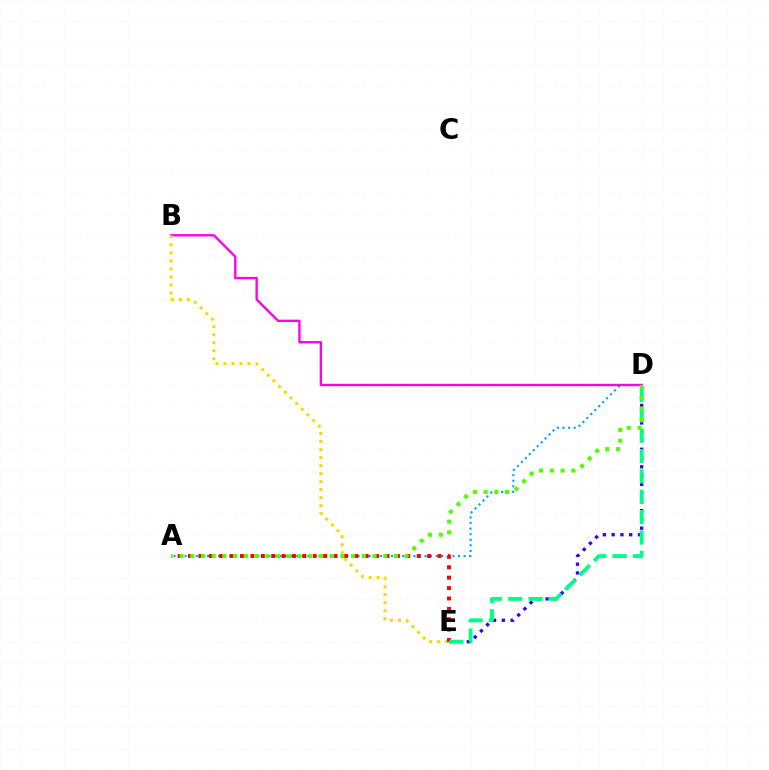{('A', 'D'): [{'color': '#009eff', 'line_style': 'dotted', 'thickness': 1.52}, {'color': '#4fff00', 'line_style': 'dotted', 'thickness': 2.91}], ('D', 'E'): [{'color': '#3700ff', 'line_style': 'dotted', 'thickness': 2.38}, {'color': '#00ff86', 'line_style': 'dashed', 'thickness': 2.76}], ('B', 'D'): [{'color': '#ff00ed', 'line_style': 'solid', 'thickness': 1.7}], ('B', 'E'): [{'color': '#ffd500', 'line_style': 'dotted', 'thickness': 2.18}], ('A', 'E'): [{'color': '#ff0000', 'line_style': 'dotted', 'thickness': 2.82}]}